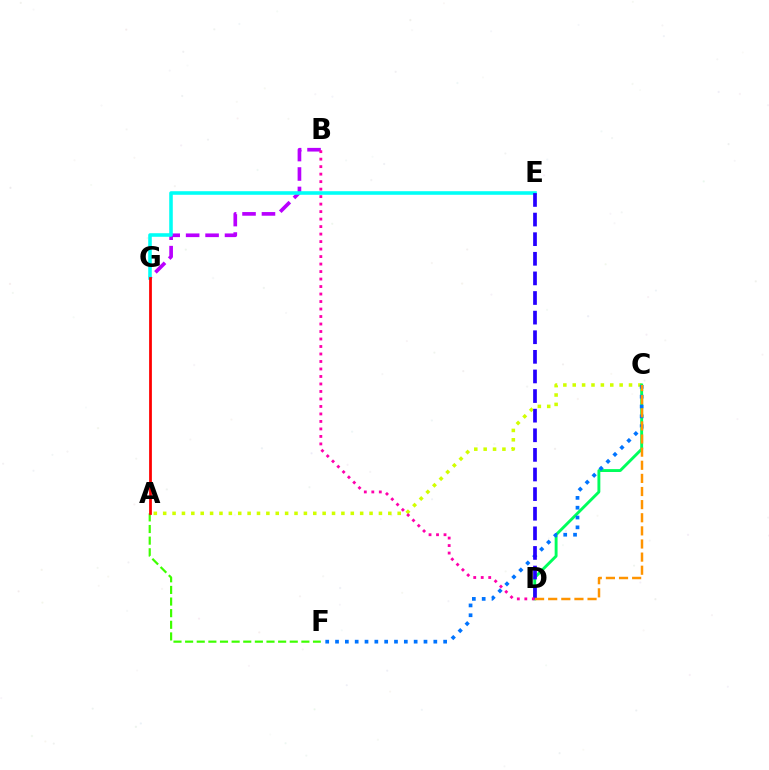{('A', 'F'): [{'color': '#3dff00', 'line_style': 'dashed', 'thickness': 1.58}], ('B', 'G'): [{'color': '#b900ff', 'line_style': 'dashed', 'thickness': 2.64}], ('A', 'C'): [{'color': '#d1ff00', 'line_style': 'dotted', 'thickness': 2.55}], ('C', 'D'): [{'color': '#00ff5c', 'line_style': 'solid', 'thickness': 2.08}, {'color': '#ff9400', 'line_style': 'dashed', 'thickness': 1.78}], ('C', 'F'): [{'color': '#0074ff', 'line_style': 'dotted', 'thickness': 2.67}], ('E', 'G'): [{'color': '#00fff6', 'line_style': 'solid', 'thickness': 2.56}], ('D', 'E'): [{'color': '#2500ff', 'line_style': 'dashed', 'thickness': 2.66}], ('B', 'D'): [{'color': '#ff00ac', 'line_style': 'dotted', 'thickness': 2.04}], ('A', 'G'): [{'color': '#ff0000', 'line_style': 'solid', 'thickness': 1.98}]}